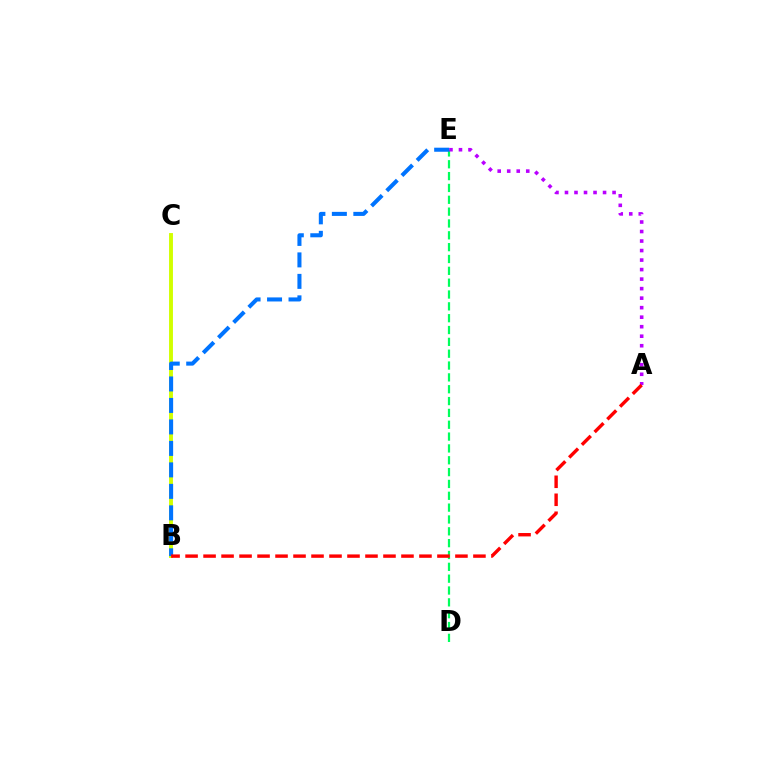{('D', 'E'): [{'color': '#00ff5c', 'line_style': 'dashed', 'thickness': 1.61}], ('A', 'E'): [{'color': '#b900ff', 'line_style': 'dotted', 'thickness': 2.59}], ('B', 'C'): [{'color': '#d1ff00', 'line_style': 'solid', 'thickness': 2.81}], ('B', 'E'): [{'color': '#0074ff', 'line_style': 'dashed', 'thickness': 2.92}], ('A', 'B'): [{'color': '#ff0000', 'line_style': 'dashed', 'thickness': 2.44}]}